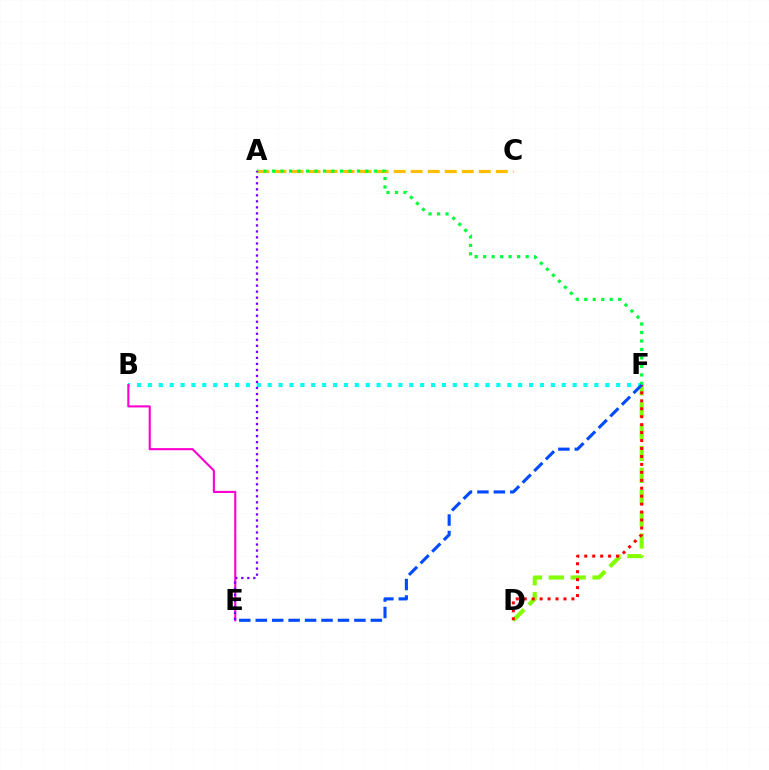{('A', 'C'): [{'color': '#ffbd00', 'line_style': 'dashed', 'thickness': 2.31}], ('B', 'F'): [{'color': '#00fff6', 'line_style': 'dotted', 'thickness': 2.96}], ('D', 'F'): [{'color': '#84ff00', 'line_style': 'dashed', 'thickness': 2.97}, {'color': '#ff0000', 'line_style': 'dotted', 'thickness': 2.16}], ('A', 'F'): [{'color': '#00ff39', 'line_style': 'dotted', 'thickness': 2.31}], ('B', 'E'): [{'color': '#ff00cf', 'line_style': 'solid', 'thickness': 1.52}], ('E', 'F'): [{'color': '#004bff', 'line_style': 'dashed', 'thickness': 2.23}], ('A', 'E'): [{'color': '#7200ff', 'line_style': 'dotted', 'thickness': 1.64}]}